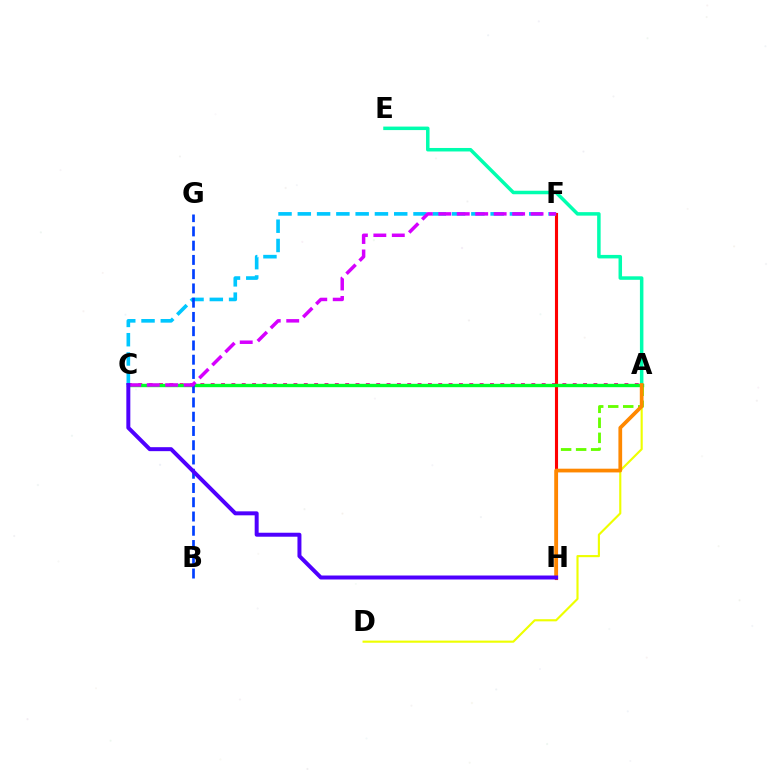{('A', 'D'): [{'color': '#eeff00', 'line_style': 'solid', 'thickness': 1.54}], ('A', 'C'): [{'color': '#ff00a0', 'line_style': 'dotted', 'thickness': 2.81}, {'color': '#00ff27', 'line_style': 'solid', 'thickness': 2.43}], ('A', 'H'): [{'color': '#66ff00', 'line_style': 'dashed', 'thickness': 2.04}, {'color': '#ff8800', 'line_style': 'solid', 'thickness': 2.69}], ('A', 'E'): [{'color': '#00ffaf', 'line_style': 'solid', 'thickness': 2.52}], ('F', 'H'): [{'color': '#ff0000', 'line_style': 'solid', 'thickness': 2.23}], ('C', 'F'): [{'color': '#00c7ff', 'line_style': 'dashed', 'thickness': 2.62}, {'color': '#d600ff', 'line_style': 'dashed', 'thickness': 2.51}], ('B', 'G'): [{'color': '#003fff', 'line_style': 'dashed', 'thickness': 1.94}], ('C', 'H'): [{'color': '#4f00ff', 'line_style': 'solid', 'thickness': 2.86}]}